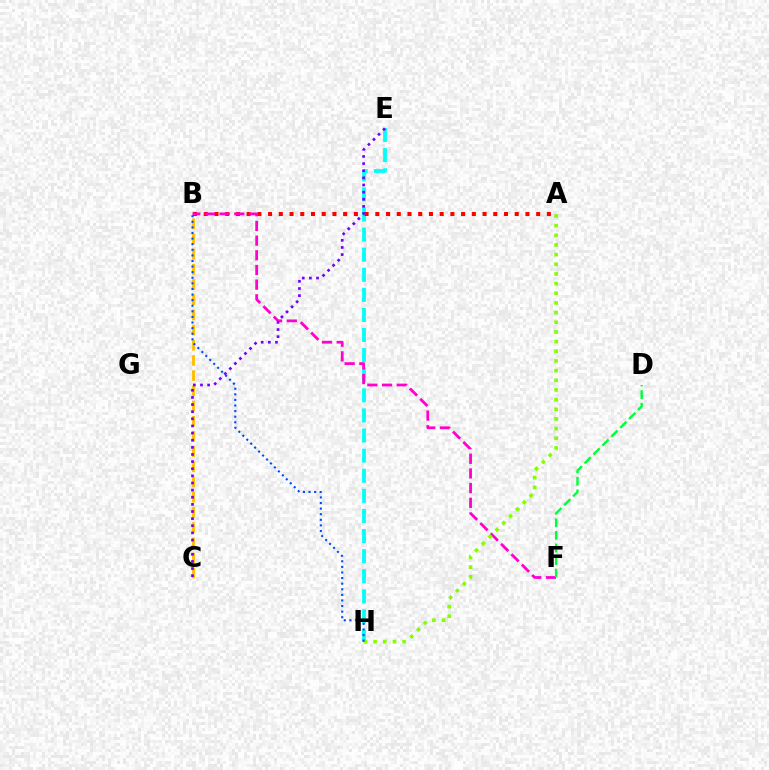{('E', 'H'): [{'color': '#00fff6', 'line_style': 'dashed', 'thickness': 2.73}], ('A', 'B'): [{'color': '#ff0000', 'line_style': 'dotted', 'thickness': 2.91}], ('B', 'F'): [{'color': '#ff00cf', 'line_style': 'dashed', 'thickness': 2.0}], ('B', 'C'): [{'color': '#ffbd00', 'line_style': 'dashed', 'thickness': 2.06}], ('A', 'H'): [{'color': '#84ff00', 'line_style': 'dotted', 'thickness': 2.63}], ('D', 'F'): [{'color': '#00ff39', 'line_style': 'dashed', 'thickness': 1.71}], ('B', 'H'): [{'color': '#004bff', 'line_style': 'dotted', 'thickness': 1.52}], ('C', 'E'): [{'color': '#7200ff', 'line_style': 'dotted', 'thickness': 1.94}]}